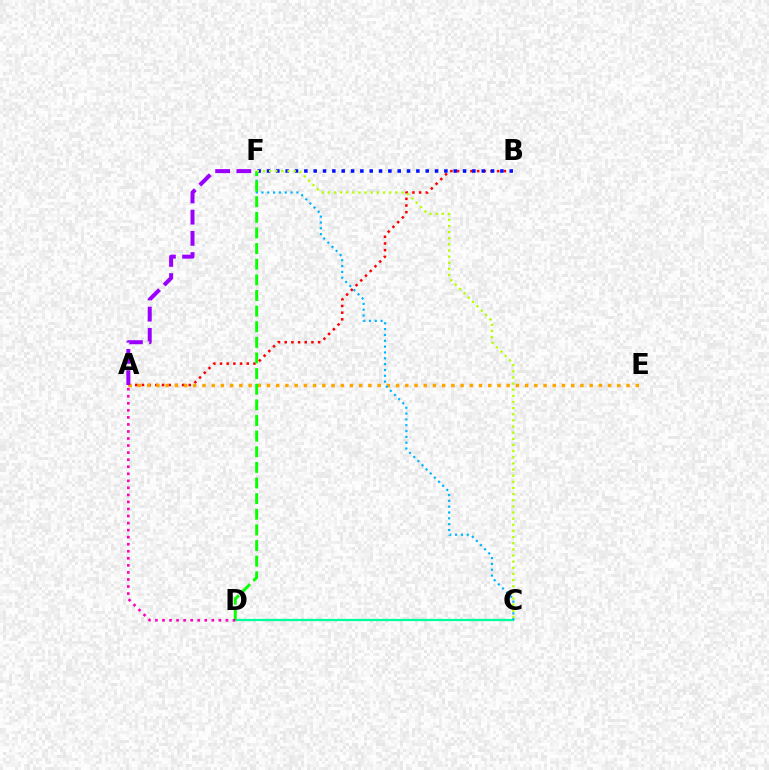{('A', 'B'): [{'color': '#ff0000', 'line_style': 'dotted', 'thickness': 1.82}], ('A', 'E'): [{'color': '#ffa500', 'line_style': 'dotted', 'thickness': 2.5}], ('C', 'D'): [{'color': '#00ff9d', 'line_style': 'solid', 'thickness': 1.63}], ('B', 'F'): [{'color': '#0010ff', 'line_style': 'dotted', 'thickness': 2.54}], ('C', 'F'): [{'color': '#00b5ff', 'line_style': 'dotted', 'thickness': 1.58}, {'color': '#b3ff00', 'line_style': 'dotted', 'thickness': 1.67}], ('A', 'F'): [{'color': '#9b00ff', 'line_style': 'dashed', 'thickness': 2.88}], ('D', 'F'): [{'color': '#08ff00', 'line_style': 'dashed', 'thickness': 2.12}], ('A', 'D'): [{'color': '#ff00bd', 'line_style': 'dotted', 'thickness': 1.91}]}